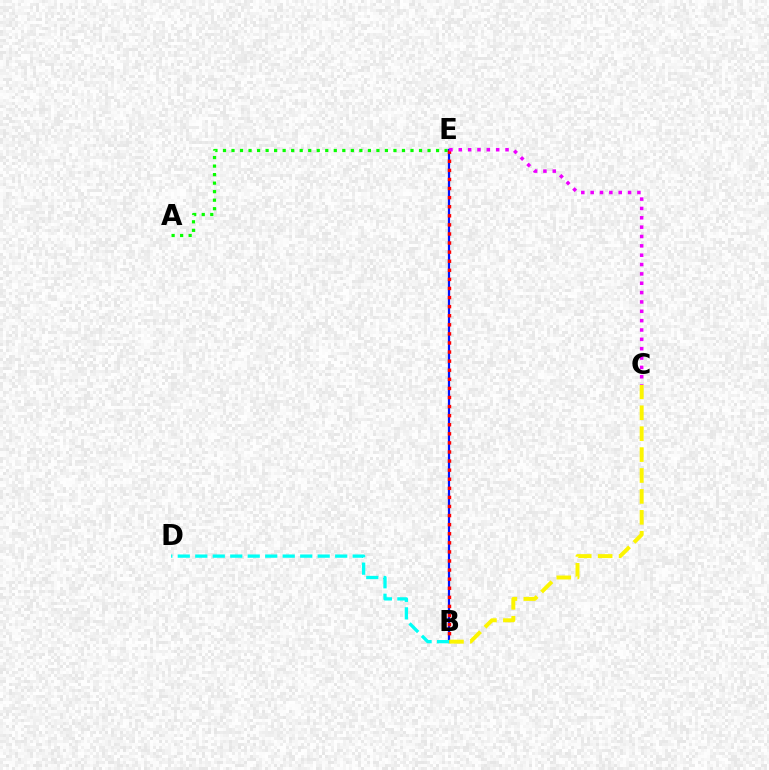{('A', 'E'): [{'color': '#08ff00', 'line_style': 'dotted', 'thickness': 2.32}], ('B', 'E'): [{'color': '#0010ff', 'line_style': 'solid', 'thickness': 1.61}, {'color': '#ff0000', 'line_style': 'dotted', 'thickness': 2.47}], ('C', 'E'): [{'color': '#ee00ff', 'line_style': 'dotted', 'thickness': 2.54}], ('B', 'D'): [{'color': '#00fff6', 'line_style': 'dashed', 'thickness': 2.38}], ('B', 'C'): [{'color': '#fcf500', 'line_style': 'dashed', 'thickness': 2.84}]}